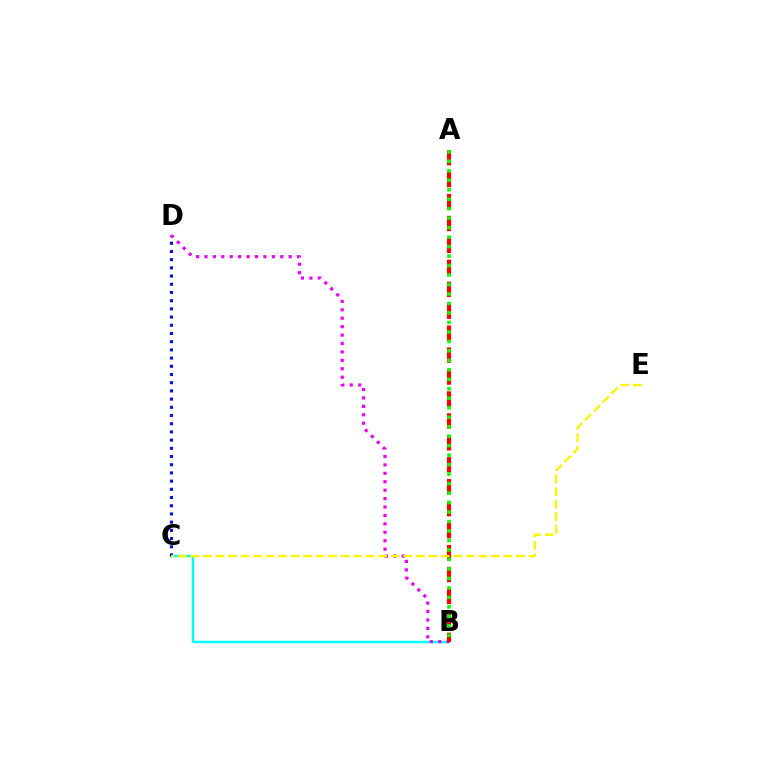{('B', 'C'): [{'color': '#00fff6', 'line_style': 'solid', 'thickness': 1.77}], ('C', 'D'): [{'color': '#0010ff', 'line_style': 'dotted', 'thickness': 2.23}], ('B', 'D'): [{'color': '#ee00ff', 'line_style': 'dotted', 'thickness': 2.29}], ('A', 'B'): [{'color': '#ff0000', 'line_style': 'dashed', 'thickness': 2.98}, {'color': '#08ff00', 'line_style': 'dotted', 'thickness': 2.58}], ('C', 'E'): [{'color': '#fcf500', 'line_style': 'dashed', 'thickness': 1.7}]}